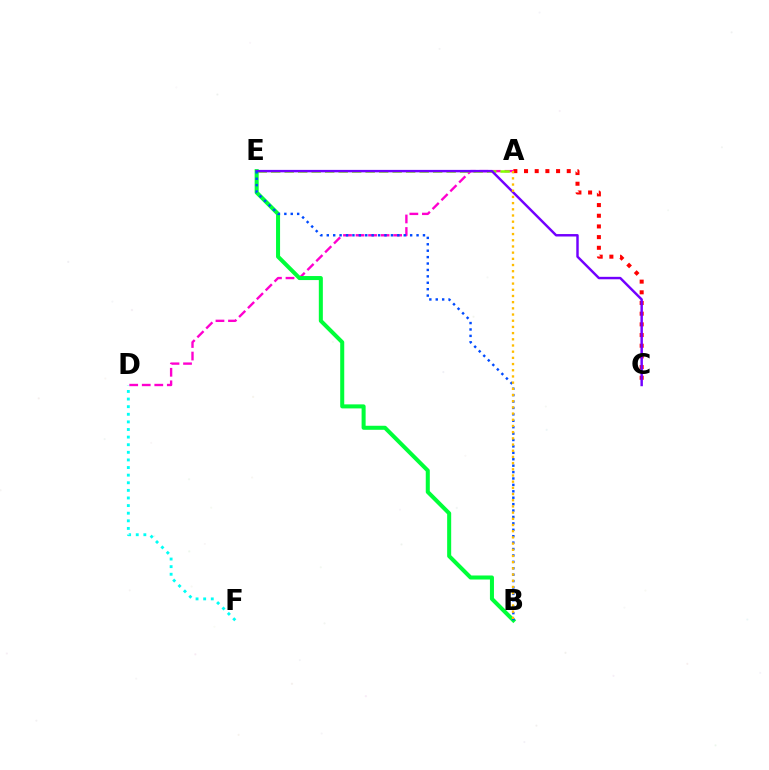{('A', 'C'): [{'color': '#ff0000', 'line_style': 'dotted', 'thickness': 2.9}], ('D', 'F'): [{'color': '#00fff6', 'line_style': 'dotted', 'thickness': 2.07}], ('A', 'D'): [{'color': '#ff00cf', 'line_style': 'dashed', 'thickness': 1.7}], ('A', 'E'): [{'color': '#84ff00', 'line_style': 'dashed', 'thickness': 1.83}], ('B', 'E'): [{'color': '#00ff39', 'line_style': 'solid', 'thickness': 2.9}, {'color': '#004bff', 'line_style': 'dotted', 'thickness': 1.74}], ('C', 'E'): [{'color': '#7200ff', 'line_style': 'solid', 'thickness': 1.76}], ('A', 'B'): [{'color': '#ffbd00', 'line_style': 'dotted', 'thickness': 1.68}]}